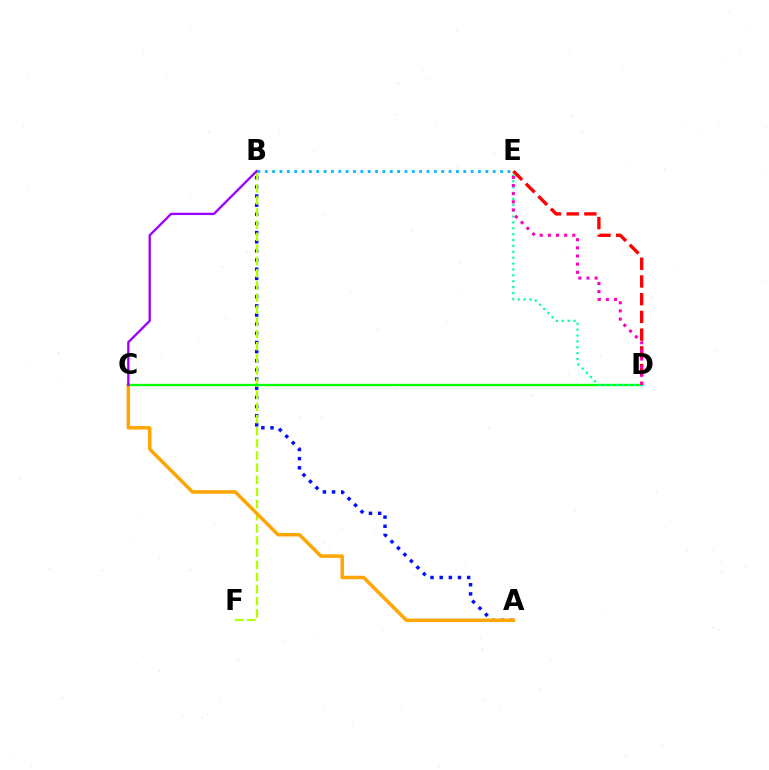{('A', 'B'): [{'color': '#0010ff', 'line_style': 'dotted', 'thickness': 2.49}], ('B', 'F'): [{'color': '#b3ff00', 'line_style': 'dashed', 'thickness': 1.65}], ('D', 'E'): [{'color': '#ff0000', 'line_style': 'dashed', 'thickness': 2.41}, {'color': '#00ff9d', 'line_style': 'dotted', 'thickness': 1.6}, {'color': '#ff00bd', 'line_style': 'dotted', 'thickness': 2.21}], ('C', 'D'): [{'color': '#08ff00', 'line_style': 'solid', 'thickness': 1.66}], ('B', 'E'): [{'color': '#00b5ff', 'line_style': 'dotted', 'thickness': 2.0}], ('A', 'C'): [{'color': '#ffa500', 'line_style': 'solid', 'thickness': 2.5}], ('B', 'C'): [{'color': '#9b00ff', 'line_style': 'solid', 'thickness': 1.66}]}